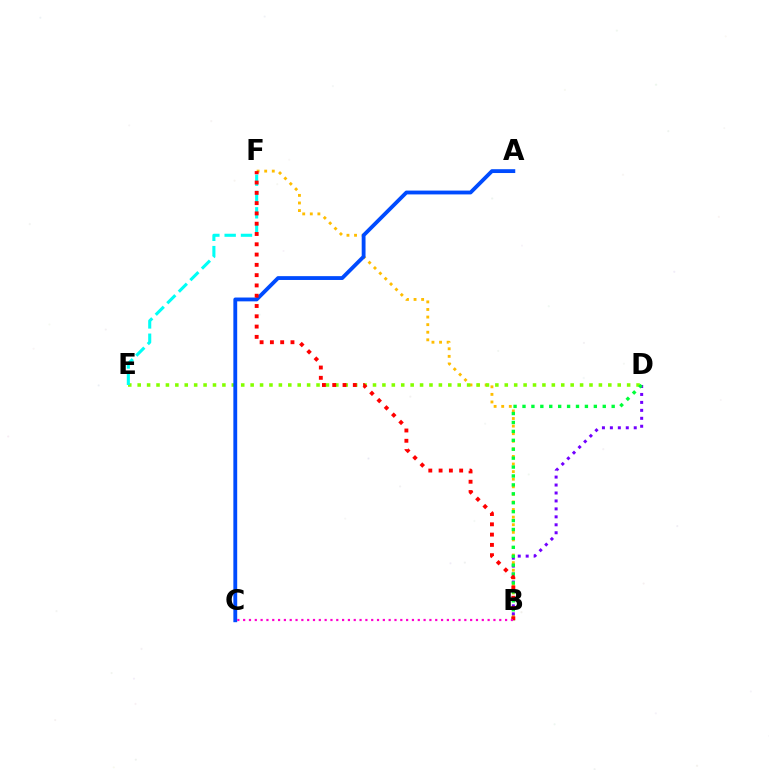{('B', 'F'): [{'color': '#ffbd00', 'line_style': 'dotted', 'thickness': 2.06}, {'color': '#ff0000', 'line_style': 'dotted', 'thickness': 2.8}], ('D', 'E'): [{'color': '#84ff00', 'line_style': 'dotted', 'thickness': 2.56}], ('A', 'C'): [{'color': '#004bff', 'line_style': 'solid', 'thickness': 2.76}], ('B', 'D'): [{'color': '#7200ff', 'line_style': 'dotted', 'thickness': 2.16}, {'color': '#00ff39', 'line_style': 'dotted', 'thickness': 2.42}], ('E', 'F'): [{'color': '#00fff6', 'line_style': 'dashed', 'thickness': 2.22}], ('B', 'C'): [{'color': '#ff00cf', 'line_style': 'dotted', 'thickness': 1.58}]}